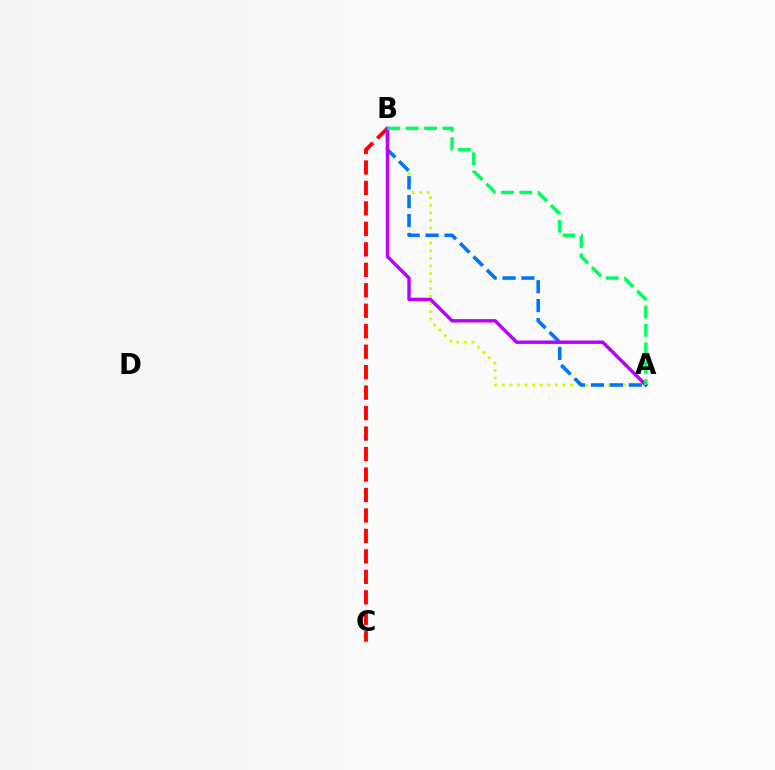{('B', 'C'): [{'color': '#ff0000', 'line_style': 'dashed', 'thickness': 2.78}], ('A', 'B'): [{'color': '#d1ff00', 'line_style': 'dotted', 'thickness': 2.06}, {'color': '#0074ff', 'line_style': 'dashed', 'thickness': 2.57}, {'color': '#b900ff', 'line_style': 'solid', 'thickness': 2.47}, {'color': '#00ff5c', 'line_style': 'dashed', 'thickness': 2.49}]}